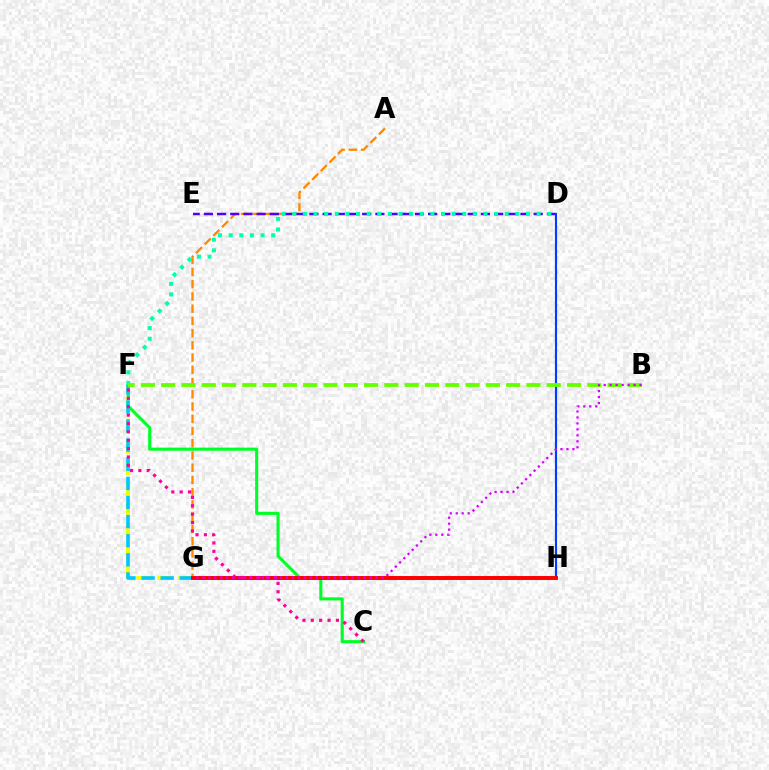{('A', 'G'): [{'color': '#ff8800', 'line_style': 'dashed', 'thickness': 1.66}], ('D', 'E'): [{'color': '#4f00ff', 'line_style': 'dashed', 'thickness': 1.79}], ('D', 'H'): [{'color': '#003fff', 'line_style': 'solid', 'thickness': 1.55}], ('C', 'F'): [{'color': '#00ff27', 'line_style': 'solid', 'thickness': 2.22}, {'color': '#ff00a0', 'line_style': 'dotted', 'thickness': 2.27}], ('F', 'G'): [{'color': '#eeff00', 'line_style': 'dashed', 'thickness': 2.85}, {'color': '#00c7ff', 'line_style': 'dashed', 'thickness': 2.6}], ('G', 'H'): [{'color': '#ff0000', 'line_style': 'solid', 'thickness': 2.84}], ('D', 'F'): [{'color': '#00ffaf', 'line_style': 'dotted', 'thickness': 2.89}], ('B', 'F'): [{'color': '#66ff00', 'line_style': 'dashed', 'thickness': 2.76}], ('B', 'G'): [{'color': '#d600ff', 'line_style': 'dotted', 'thickness': 1.62}]}